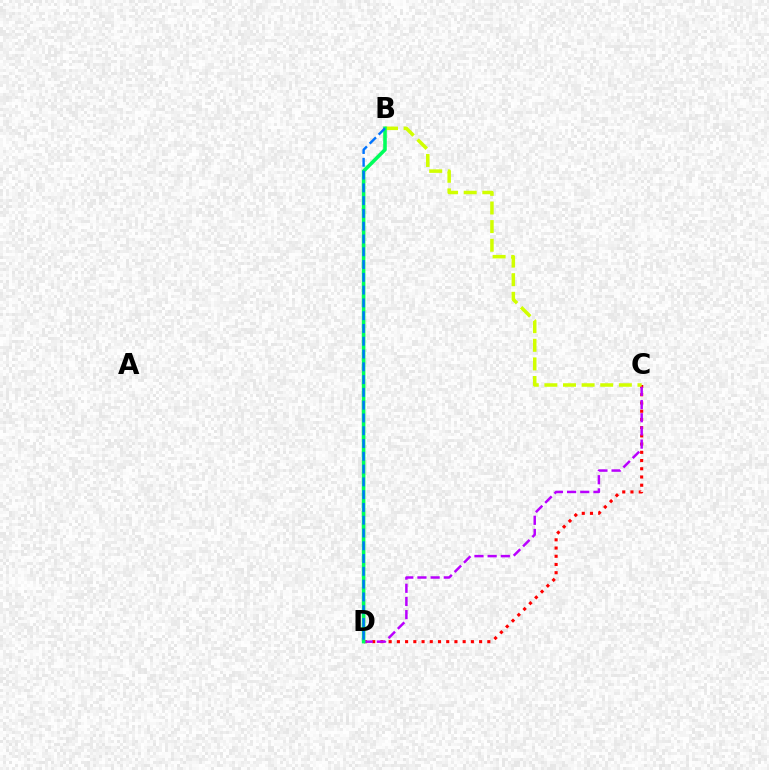{('C', 'D'): [{'color': '#ff0000', 'line_style': 'dotted', 'thickness': 2.23}, {'color': '#b900ff', 'line_style': 'dashed', 'thickness': 1.79}], ('B', 'C'): [{'color': '#d1ff00', 'line_style': 'dashed', 'thickness': 2.53}], ('B', 'D'): [{'color': '#00ff5c', 'line_style': 'solid', 'thickness': 2.57}, {'color': '#0074ff', 'line_style': 'dashed', 'thickness': 1.74}]}